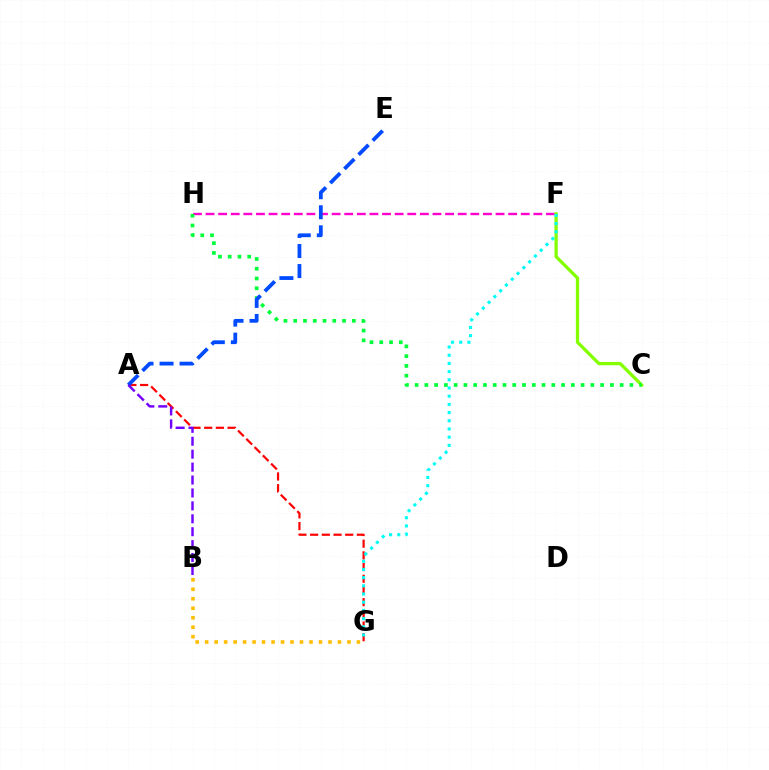{('A', 'G'): [{'color': '#ff0000', 'line_style': 'dashed', 'thickness': 1.59}], ('F', 'H'): [{'color': '#ff00cf', 'line_style': 'dashed', 'thickness': 1.71}], ('C', 'F'): [{'color': '#84ff00', 'line_style': 'solid', 'thickness': 2.35}], ('C', 'H'): [{'color': '#00ff39', 'line_style': 'dotted', 'thickness': 2.65}], ('F', 'G'): [{'color': '#00fff6', 'line_style': 'dotted', 'thickness': 2.23}], ('A', 'E'): [{'color': '#004bff', 'line_style': 'dashed', 'thickness': 2.72}], ('B', 'G'): [{'color': '#ffbd00', 'line_style': 'dotted', 'thickness': 2.58}], ('A', 'B'): [{'color': '#7200ff', 'line_style': 'dashed', 'thickness': 1.76}]}